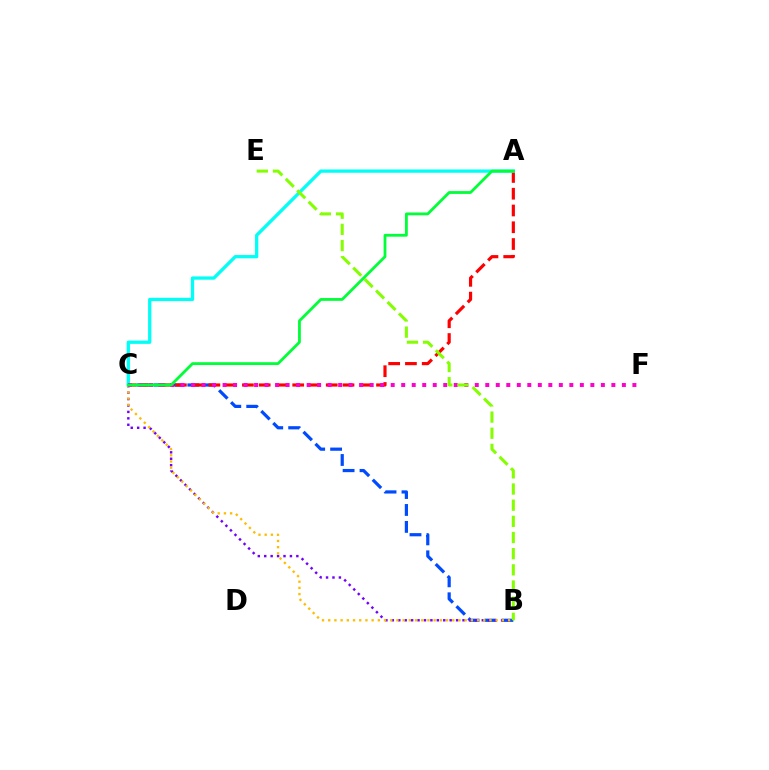{('B', 'C'): [{'color': '#004bff', 'line_style': 'dashed', 'thickness': 2.3}, {'color': '#7200ff', 'line_style': 'dotted', 'thickness': 1.75}, {'color': '#ffbd00', 'line_style': 'dotted', 'thickness': 1.68}], ('A', 'C'): [{'color': '#ff0000', 'line_style': 'dashed', 'thickness': 2.28}, {'color': '#00fff6', 'line_style': 'solid', 'thickness': 2.36}, {'color': '#00ff39', 'line_style': 'solid', 'thickness': 2.02}], ('C', 'F'): [{'color': '#ff00cf', 'line_style': 'dotted', 'thickness': 2.86}], ('B', 'E'): [{'color': '#84ff00', 'line_style': 'dashed', 'thickness': 2.2}]}